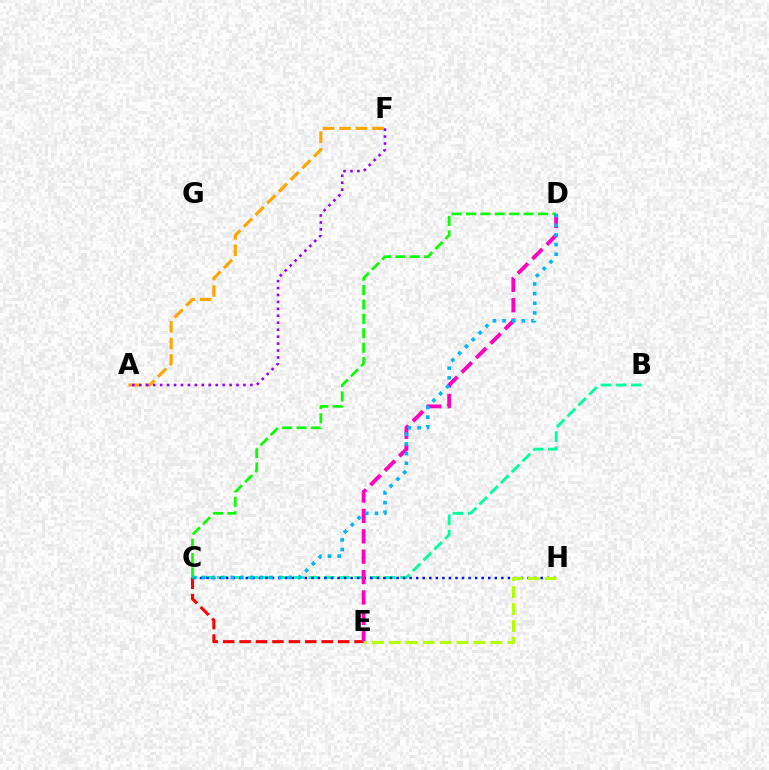{('C', 'E'): [{'color': '#ff0000', 'line_style': 'dashed', 'thickness': 2.23}], ('A', 'F'): [{'color': '#ffa500', 'line_style': 'dashed', 'thickness': 2.24}, {'color': '#9b00ff', 'line_style': 'dotted', 'thickness': 1.89}], ('B', 'C'): [{'color': '#00ff9d', 'line_style': 'dashed', 'thickness': 2.07}], ('C', 'H'): [{'color': '#0010ff', 'line_style': 'dotted', 'thickness': 1.78}], ('D', 'E'): [{'color': '#ff00bd', 'line_style': 'dashed', 'thickness': 2.77}], ('E', 'H'): [{'color': '#b3ff00', 'line_style': 'dashed', 'thickness': 2.3}], ('C', 'D'): [{'color': '#08ff00', 'line_style': 'dashed', 'thickness': 1.96}, {'color': '#00b5ff', 'line_style': 'dotted', 'thickness': 2.62}]}